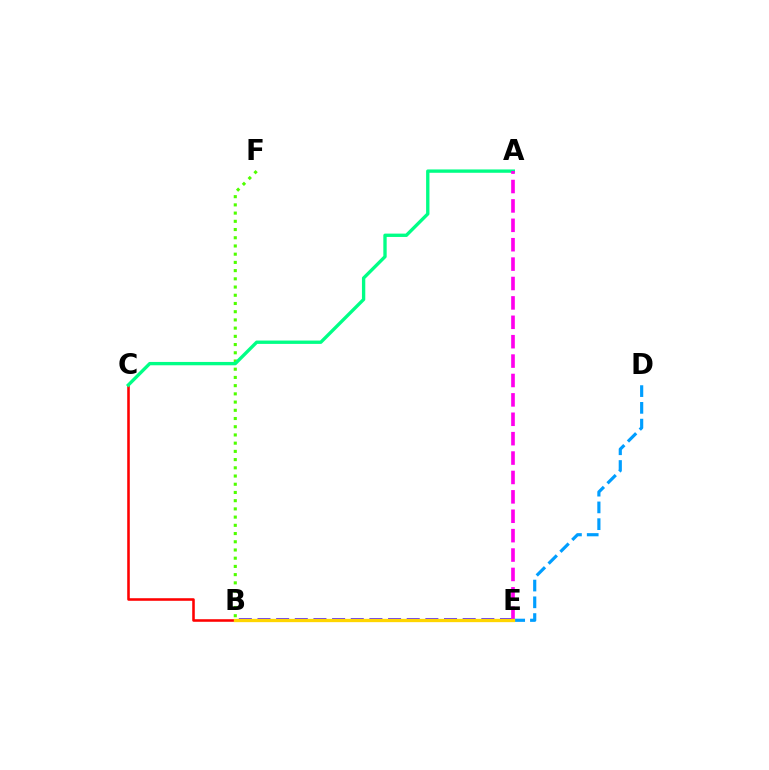{('B', 'E'): [{'color': '#3700ff', 'line_style': 'dashed', 'thickness': 2.53}, {'color': '#ffd500', 'line_style': 'solid', 'thickness': 2.38}], ('B', 'C'): [{'color': '#ff0000', 'line_style': 'solid', 'thickness': 1.85}], ('B', 'F'): [{'color': '#4fff00', 'line_style': 'dotted', 'thickness': 2.23}], ('A', 'C'): [{'color': '#00ff86', 'line_style': 'solid', 'thickness': 2.41}], ('A', 'E'): [{'color': '#ff00ed', 'line_style': 'dashed', 'thickness': 2.63}], ('D', 'E'): [{'color': '#009eff', 'line_style': 'dashed', 'thickness': 2.28}]}